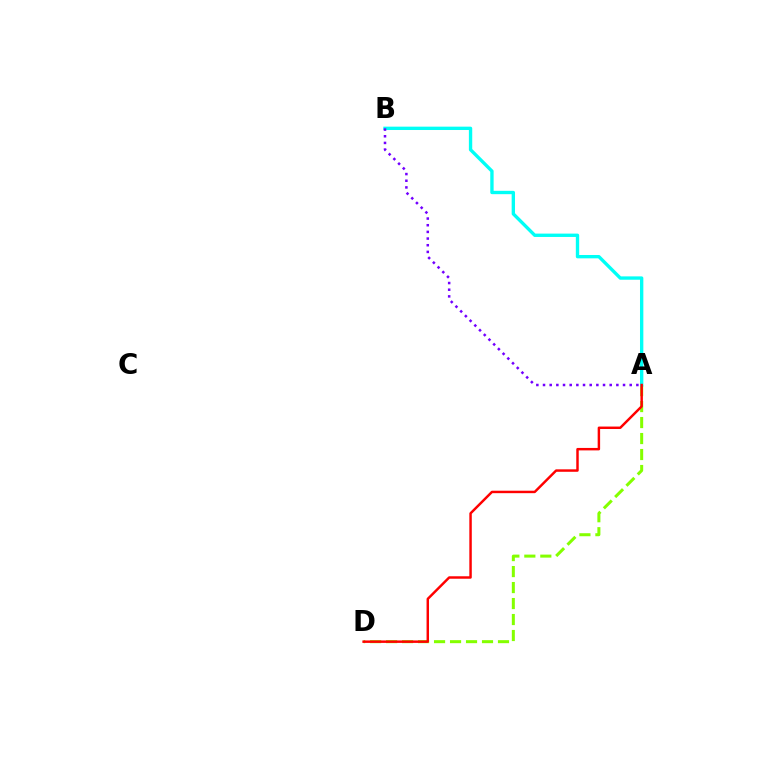{('A', 'D'): [{'color': '#84ff00', 'line_style': 'dashed', 'thickness': 2.17}, {'color': '#ff0000', 'line_style': 'solid', 'thickness': 1.77}], ('A', 'B'): [{'color': '#00fff6', 'line_style': 'solid', 'thickness': 2.41}, {'color': '#7200ff', 'line_style': 'dotted', 'thickness': 1.81}]}